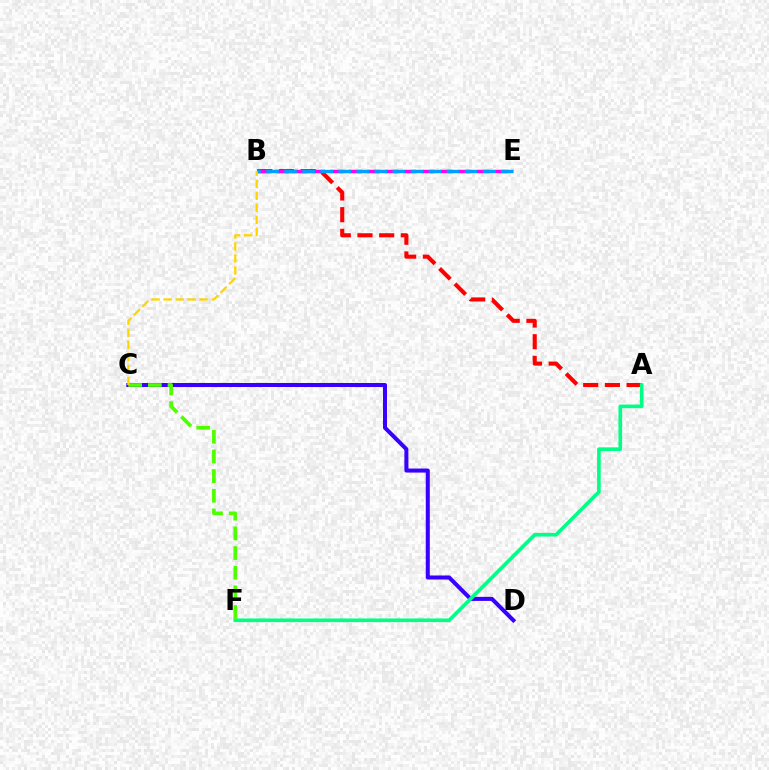{('C', 'D'): [{'color': '#3700ff', 'line_style': 'solid', 'thickness': 2.9}], ('A', 'B'): [{'color': '#ff0000', 'line_style': 'dashed', 'thickness': 2.95}], ('A', 'F'): [{'color': '#00ff86', 'line_style': 'solid', 'thickness': 2.61}], ('C', 'F'): [{'color': '#4fff00', 'line_style': 'dashed', 'thickness': 2.67}], ('B', 'E'): [{'color': '#ff00ed', 'line_style': 'dashed', 'thickness': 2.48}, {'color': '#009eff', 'line_style': 'dashed', 'thickness': 2.45}], ('B', 'C'): [{'color': '#ffd500', 'line_style': 'dashed', 'thickness': 1.63}]}